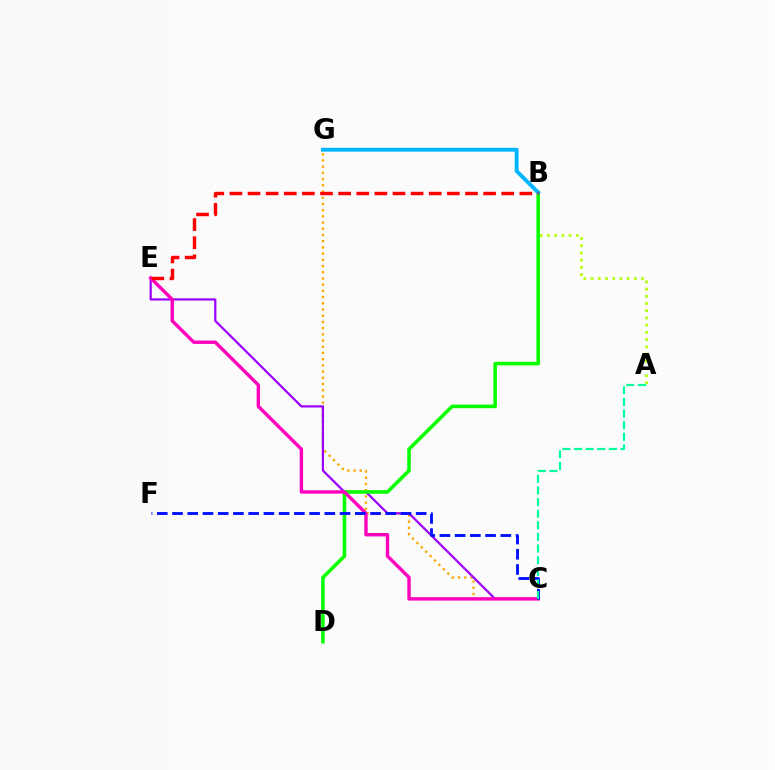{('C', 'G'): [{'color': '#ffa500', 'line_style': 'dotted', 'thickness': 1.69}], ('A', 'B'): [{'color': '#b3ff00', 'line_style': 'dotted', 'thickness': 1.96}], ('C', 'E'): [{'color': '#9b00ff', 'line_style': 'solid', 'thickness': 1.59}, {'color': '#ff00bd', 'line_style': 'solid', 'thickness': 2.45}], ('B', 'D'): [{'color': '#08ff00', 'line_style': 'solid', 'thickness': 2.57}], ('C', 'F'): [{'color': '#0010ff', 'line_style': 'dashed', 'thickness': 2.07}], ('B', 'G'): [{'color': '#00b5ff', 'line_style': 'solid', 'thickness': 2.77}], ('B', 'E'): [{'color': '#ff0000', 'line_style': 'dashed', 'thickness': 2.46}], ('A', 'C'): [{'color': '#00ff9d', 'line_style': 'dashed', 'thickness': 1.58}]}